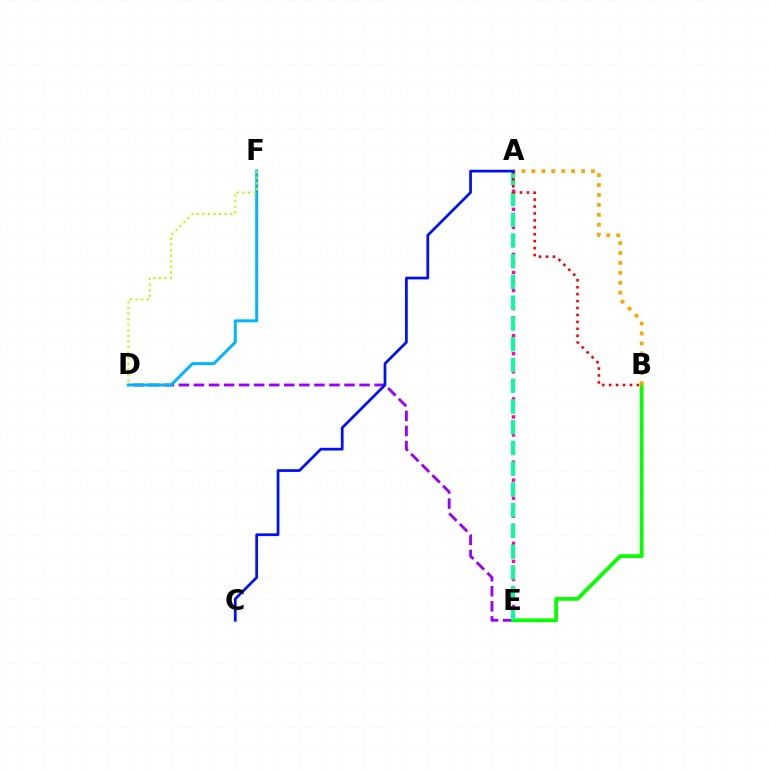{('D', 'E'): [{'color': '#9b00ff', 'line_style': 'dashed', 'thickness': 2.05}], ('D', 'F'): [{'color': '#00b5ff', 'line_style': 'solid', 'thickness': 2.14}, {'color': '#b3ff00', 'line_style': 'dotted', 'thickness': 1.52}], ('A', 'E'): [{'color': '#ff00bd', 'line_style': 'dotted', 'thickness': 2.45}, {'color': '#00ff9d', 'line_style': 'dashed', 'thickness': 2.82}], ('B', 'E'): [{'color': '#08ff00', 'line_style': 'solid', 'thickness': 2.72}], ('A', 'B'): [{'color': '#ffa500', 'line_style': 'dotted', 'thickness': 2.7}, {'color': '#ff0000', 'line_style': 'dotted', 'thickness': 1.88}], ('A', 'C'): [{'color': '#0010ff', 'line_style': 'solid', 'thickness': 1.97}]}